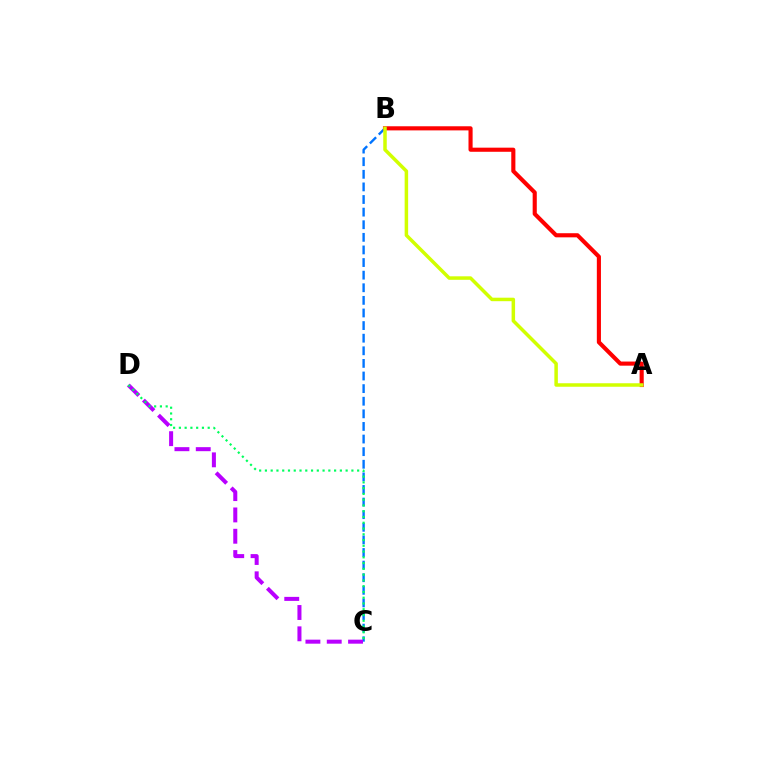{('B', 'C'): [{'color': '#0074ff', 'line_style': 'dashed', 'thickness': 1.71}], ('A', 'B'): [{'color': '#ff0000', 'line_style': 'solid', 'thickness': 2.96}, {'color': '#d1ff00', 'line_style': 'solid', 'thickness': 2.52}], ('C', 'D'): [{'color': '#b900ff', 'line_style': 'dashed', 'thickness': 2.9}, {'color': '#00ff5c', 'line_style': 'dotted', 'thickness': 1.57}]}